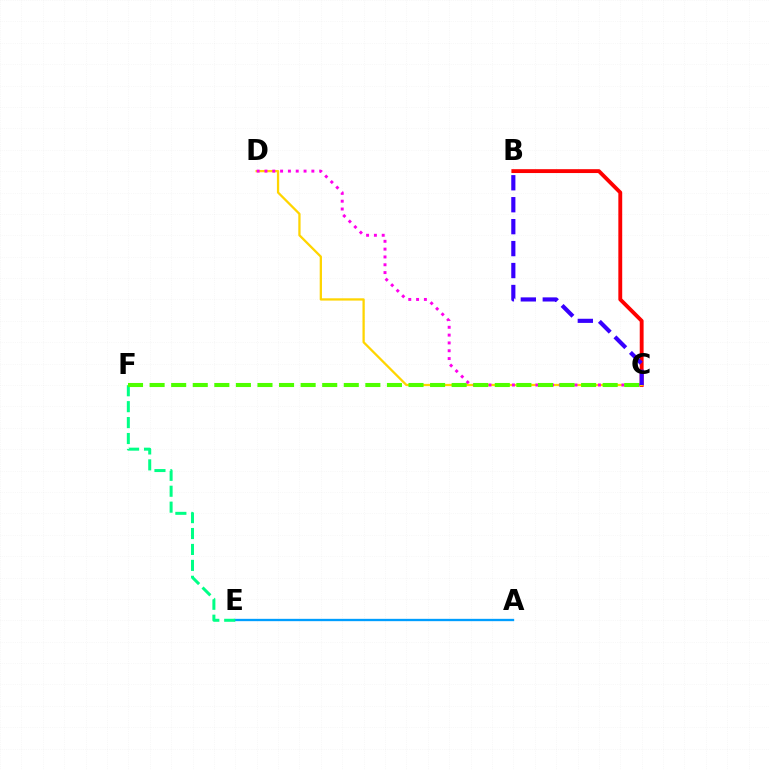{('A', 'E'): [{'color': '#009eff', 'line_style': 'solid', 'thickness': 1.67}], ('B', 'C'): [{'color': '#ff0000', 'line_style': 'solid', 'thickness': 2.78}, {'color': '#3700ff', 'line_style': 'dashed', 'thickness': 2.98}], ('C', 'D'): [{'color': '#ffd500', 'line_style': 'solid', 'thickness': 1.64}, {'color': '#ff00ed', 'line_style': 'dotted', 'thickness': 2.12}], ('E', 'F'): [{'color': '#00ff86', 'line_style': 'dashed', 'thickness': 2.16}], ('C', 'F'): [{'color': '#4fff00', 'line_style': 'dashed', 'thickness': 2.93}]}